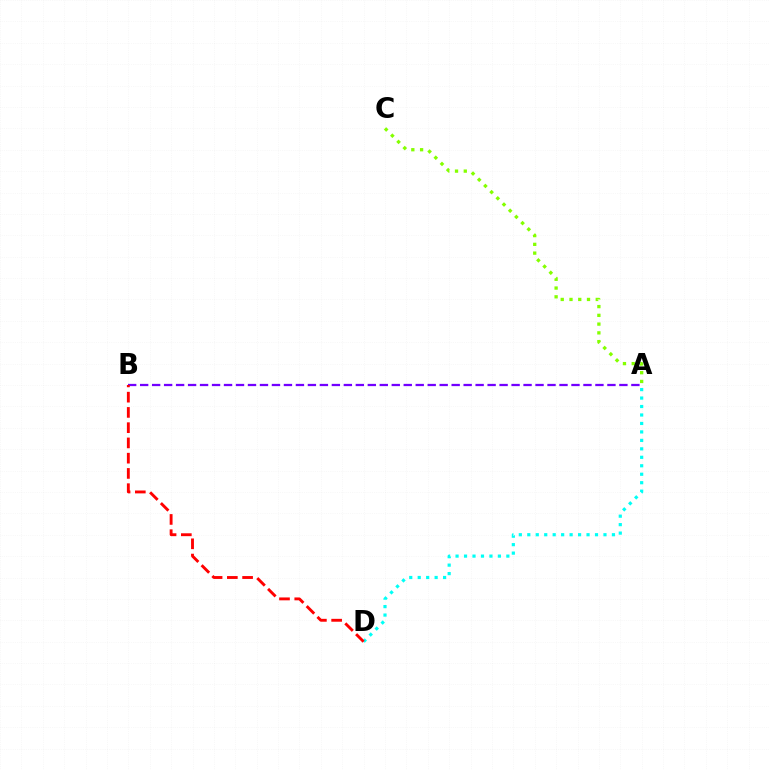{('A', 'B'): [{'color': '#7200ff', 'line_style': 'dashed', 'thickness': 1.63}], ('A', 'D'): [{'color': '#00fff6', 'line_style': 'dotted', 'thickness': 2.3}], ('A', 'C'): [{'color': '#84ff00', 'line_style': 'dotted', 'thickness': 2.38}], ('B', 'D'): [{'color': '#ff0000', 'line_style': 'dashed', 'thickness': 2.07}]}